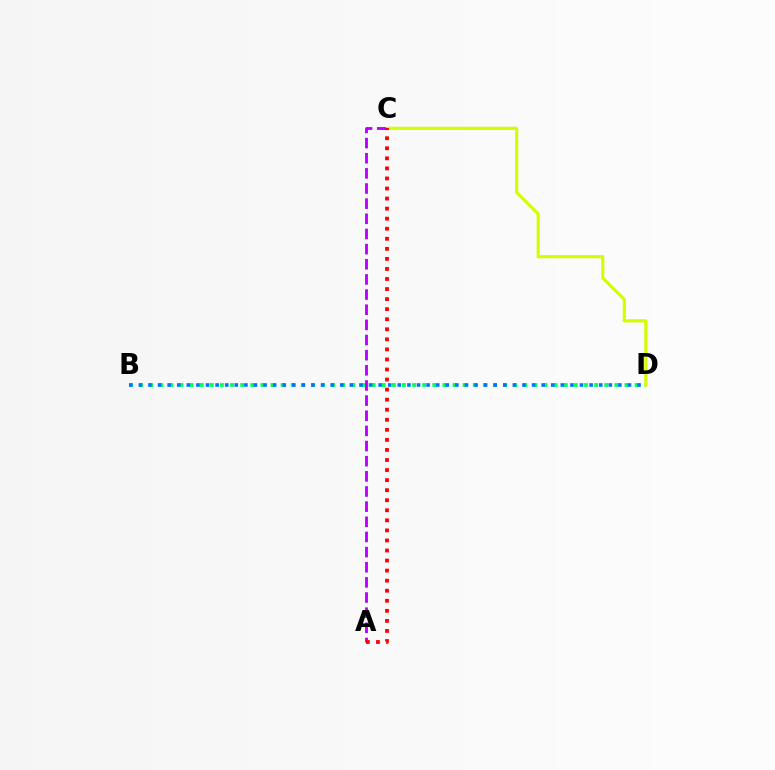{('B', 'D'): [{'color': '#00ff5c', 'line_style': 'dotted', 'thickness': 2.75}, {'color': '#0074ff', 'line_style': 'dotted', 'thickness': 2.61}], ('A', 'C'): [{'color': '#b900ff', 'line_style': 'dashed', 'thickness': 2.06}, {'color': '#ff0000', 'line_style': 'dotted', 'thickness': 2.73}], ('C', 'D'): [{'color': '#d1ff00', 'line_style': 'solid', 'thickness': 2.27}]}